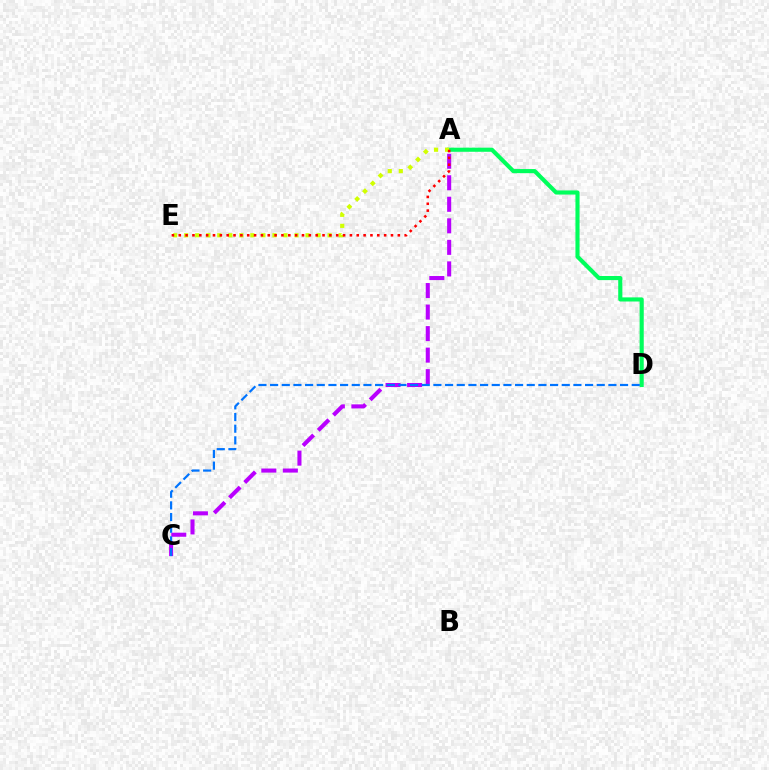{('A', 'D'): [{'color': '#00ff5c', 'line_style': 'solid', 'thickness': 2.97}], ('A', 'C'): [{'color': '#b900ff', 'line_style': 'dashed', 'thickness': 2.92}], ('A', 'E'): [{'color': '#d1ff00', 'line_style': 'dotted', 'thickness': 3.0}, {'color': '#ff0000', 'line_style': 'dotted', 'thickness': 1.86}], ('C', 'D'): [{'color': '#0074ff', 'line_style': 'dashed', 'thickness': 1.58}]}